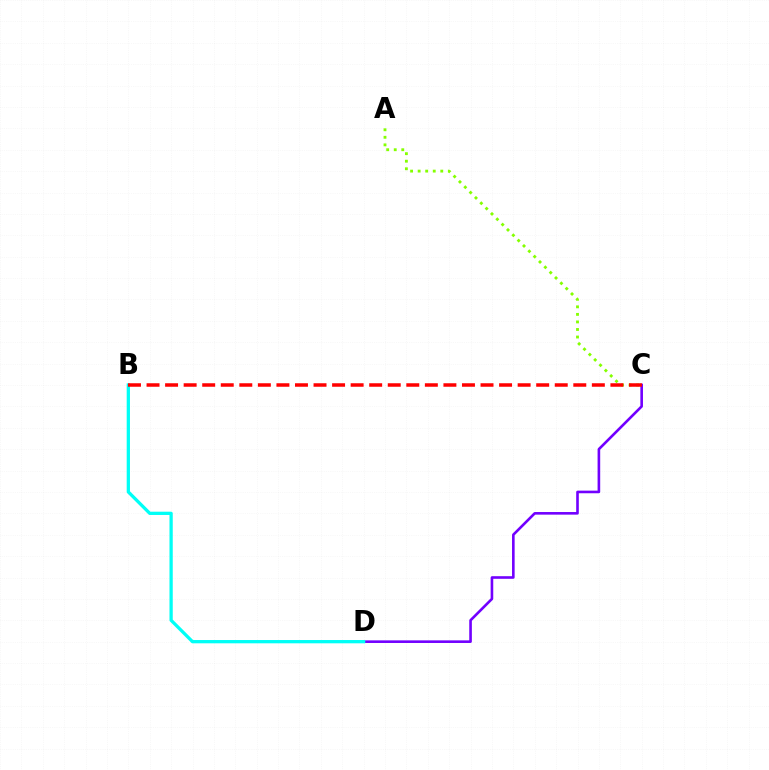{('A', 'C'): [{'color': '#84ff00', 'line_style': 'dotted', 'thickness': 2.05}], ('C', 'D'): [{'color': '#7200ff', 'line_style': 'solid', 'thickness': 1.89}], ('B', 'D'): [{'color': '#00fff6', 'line_style': 'solid', 'thickness': 2.36}], ('B', 'C'): [{'color': '#ff0000', 'line_style': 'dashed', 'thickness': 2.52}]}